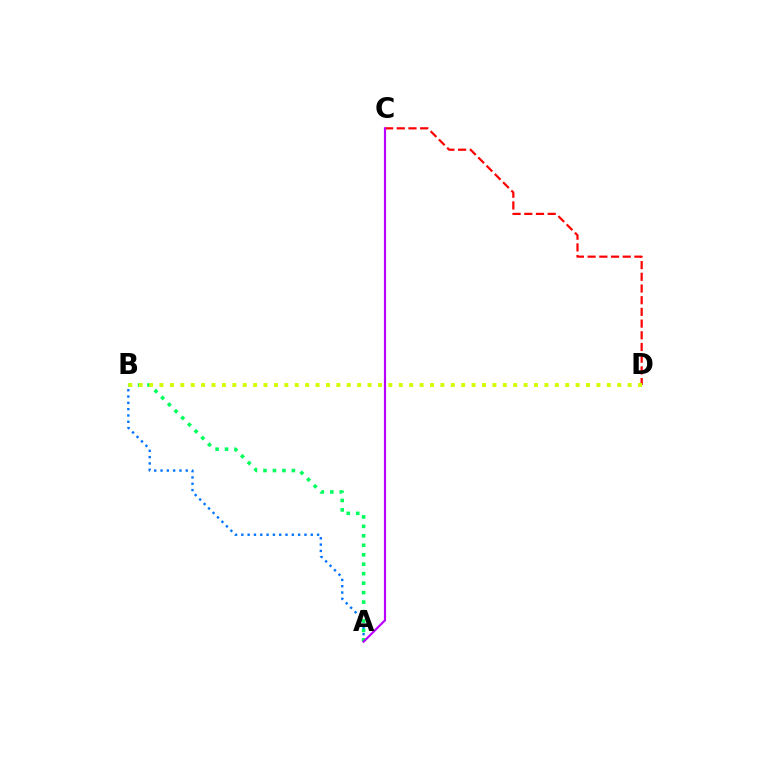{('C', 'D'): [{'color': '#ff0000', 'line_style': 'dashed', 'thickness': 1.59}], ('A', 'B'): [{'color': '#0074ff', 'line_style': 'dotted', 'thickness': 1.71}, {'color': '#00ff5c', 'line_style': 'dotted', 'thickness': 2.57}], ('A', 'C'): [{'color': '#b900ff', 'line_style': 'solid', 'thickness': 1.57}], ('B', 'D'): [{'color': '#d1ff00', 'line_style': 'dotted', 'thickness': 2.83}]}